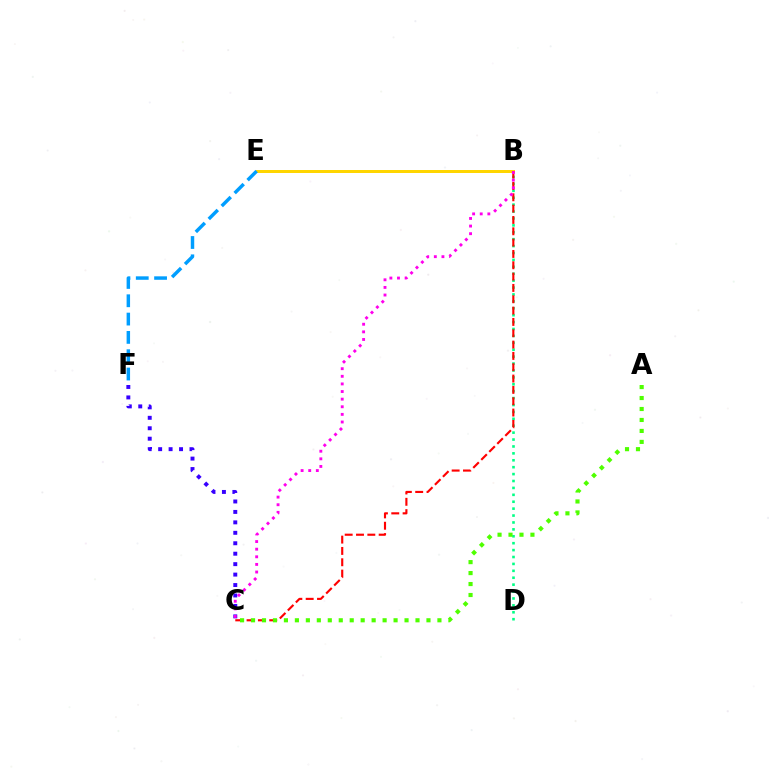{('B', 'E'): [{'color': '#ffd500', 'line_style': 'solid', 'thickness': 2.16}], ('B', 'D'): [{'color': '#00ff86', 'line_style': 'dotted', 'thickness': 1.88}], ('B', 'C'): [{'color': '#ff0000', 'line_style': 'dashed', 'thickness': 1.54}, {'color': '#ff00ed', 'line_style': 'dotted', 'thickness': 2.07}], ('E', 'F'): [{'color': '#009eff', 'line_style': 'dashed', 'thickness': 2.49}], ('A', 'C'): [{'color': '#4fff00', 'line_style': 'dotted', 'thickness': 2.98}], ('C', 'F'): [{'color': '#3700ff', 'line_style': 'dotted', 'thickness': 2.84}]}